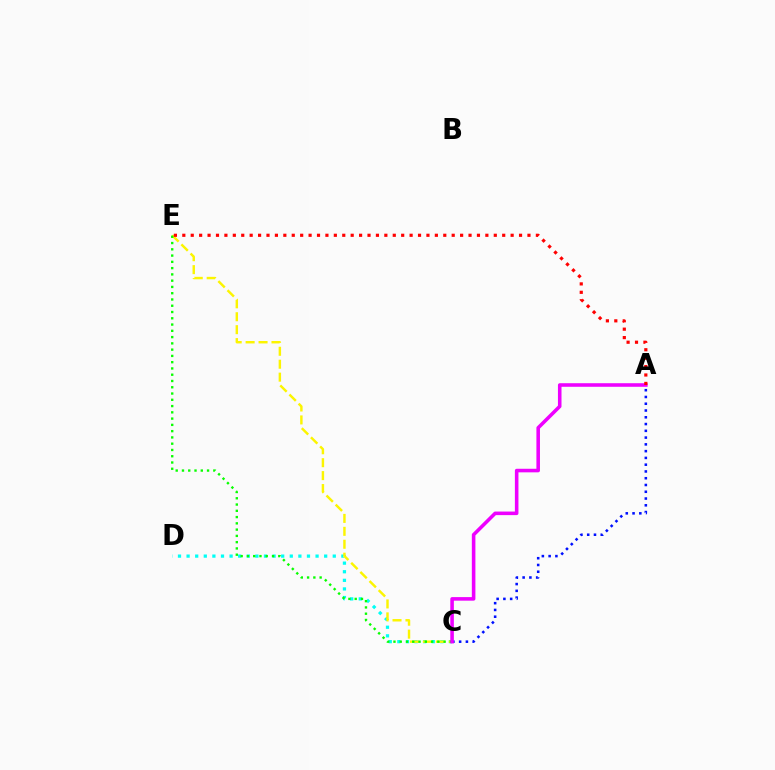{('C', 'D'): [{'color': '#00fff6', 'line_style': 'dotted', 'thickness': 2.34}], ('C', 'E'): [{'color': '#fcf500', 'line_style': 'dashed', 'thickness': 1.76}, {'color': '#08ff00', 'line_style': 'dotted', 'thickness': 1.7}], ('A', 'C'): [{'color': '#0010ff', 'line_style': 'dotted', 'thickness': 1.84}, {'color': '#ee00ff', 'line_style': 'solid', 'thickness': 2.57}], ('A', 'E'): [{'color': '#ff0000', 'line_style': 'dotted', 'thickness': 2.29}]}